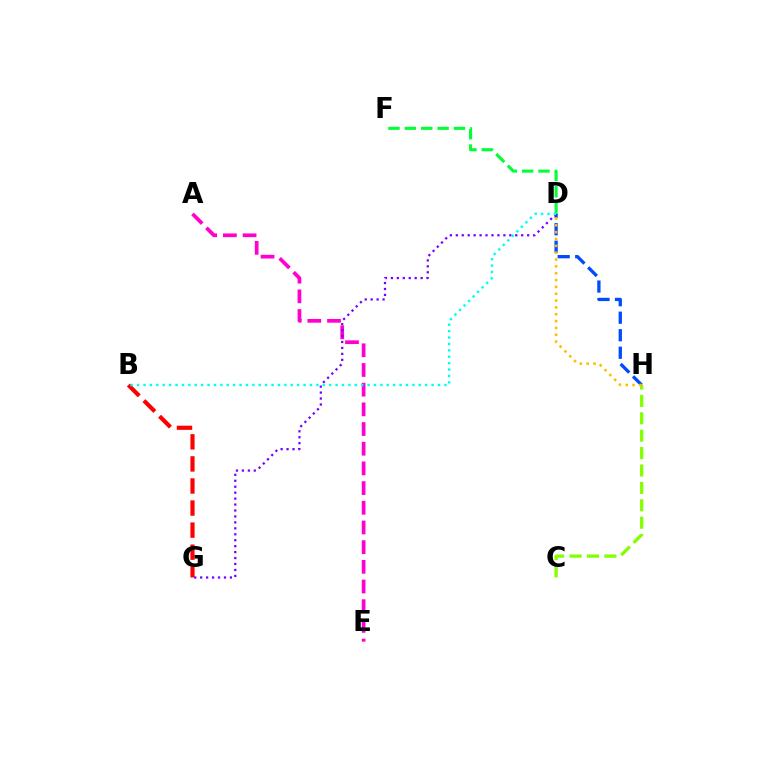{('D', 'F'): [{'color': '#00ff39', 'line_style': 'dashed', 'thickness': 2.23}], ('A', 'E'): [{'color': '#ff00cf', 'line_style': 'dashed', 'thickness': 2.67}], ('D', 'H'): [{'color': '#004bff', 'line_style': 'dashed', 'thickness': 2.38}, {'color': '#ffbd00', 'line_style': 'dotted', 'thickness': 1.86}], ('B', 'G'): [{'color': '#ff0000', 'line_style': 'dashed', 'thickness': 3.0}], ('D', 'G'): [{'color': '#7200ff', 'line_style': 'dotted', 'thickness': 1.62}], ('B', 'D'): [{'color': '#00fff6', 'line_style': 'dotted', 'thickness': 1.74}], ('C', 'H'): [{'color': '#84ff00', 'line_style': 'dashed', 'thickness': 2.36}]}